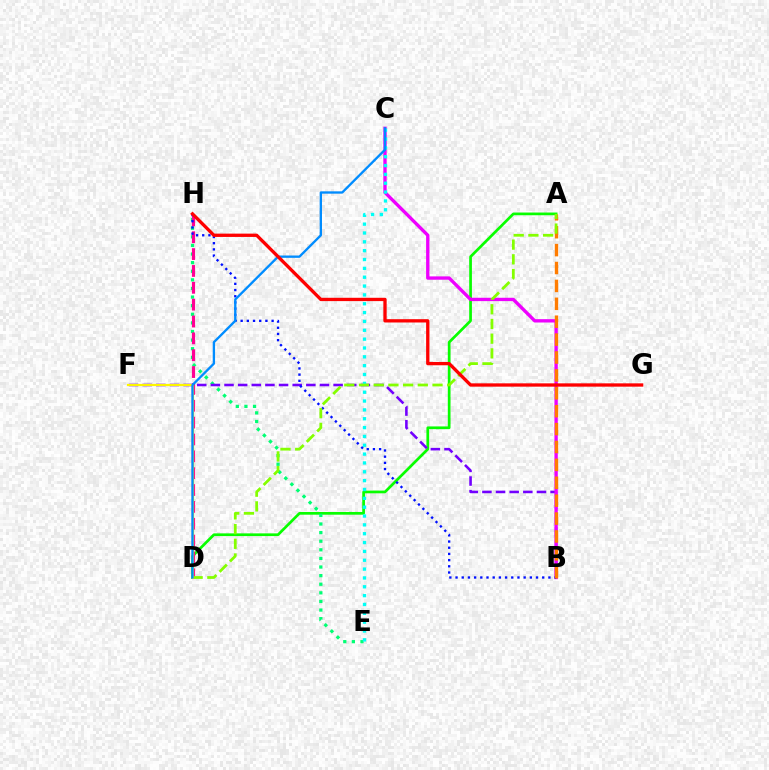{('A', 'D'): [{'color': '#08ff00', 'line_style': 'solid', 'thickness': 1.95}, {'color': '#84ff00', 'line_style': 'dashed', 'thickness': 2.0}], ('E', 'H'): [{'color': '#00ff74', 'line_style': 'dotted', 'thickness': 2.34}], ('D', 'H'): [{'color': '#ff0094', 'line_style': 'dashed', 'thickness': 2.29}], ('B', 'F'): [{'color': '#7200ff', 'line_style': 'dashed', 'thickness': 1.85}], ('B', 'C'): [{'color': '#ee00ff', 'line_style': 'solid', 'thickness': 2.41}], ('B', 'H'): [{'color': '#0010ff', 'line_style': 'dotted', 'thickness': 1.68}], ('A', 'B'): [{'color': '#ff7c00', 'line_style': 'dashed', 'thickness': 2.43}], ('C', 'E'): [{'color': '#00fff6', 'line_style': 'dotted', 'thickness': 2.4}], ('D', 'F'): [{'color': '#fcf500', 'line_style': 'solid', 'thickness': 1.59}], ('C', 'D'): [{'color': '#008cff', 'line_style': 'solid', 'thickness': 1.68}], ('G', 'H'): [{'color': '#ff0000', 'line_style': 'solid', 'thickness': 2.38}]}